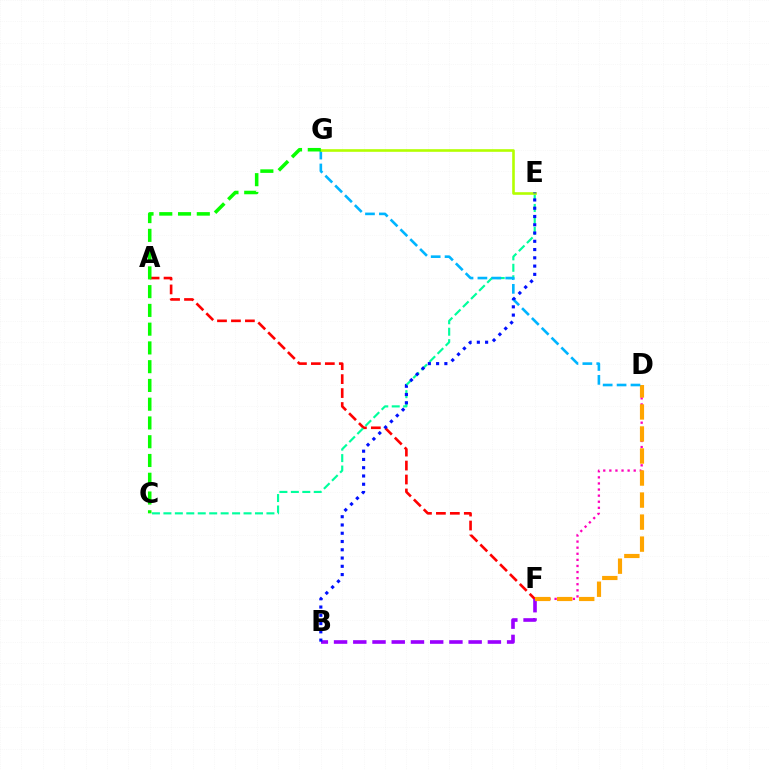{('A', 'F'): [{'color': '#ff0000', 'line_style': 'dashed', 'thickness': 1.9}], ('B', 'F'): [{'color': '#9b00ff', 'line_style': 'dashed', 'thickness': 2.61}], ('C', 'E'): [{'color': '#00ff9d', 'line_style': 'dashed', 'thickness': 1.56}], ('D', 'F'): [{'color': '#ff00bd', 'line_style': 'dotted', 'thickness': 1.65}, {'color': '#ffa500', 'line_style': 'dashed', 'thickness': 2.99}], ('D', 'G'): [{'color': '#00b5ff', 'line_style': 'dashed', 'thickness': 1.89}], ('E', 'G'): [{'color': '#b3ff00', 'line_style': 'solid', 'thickness': 1.88}], ('B', 'E'): [{'color': '#0010ff', 'line_style': 'dotted', 'thickness': 2.25}], ('C', 'G'): [{'color': '#08ff00', 'line_style': 'dashed', 'thickness': 2.55}]}